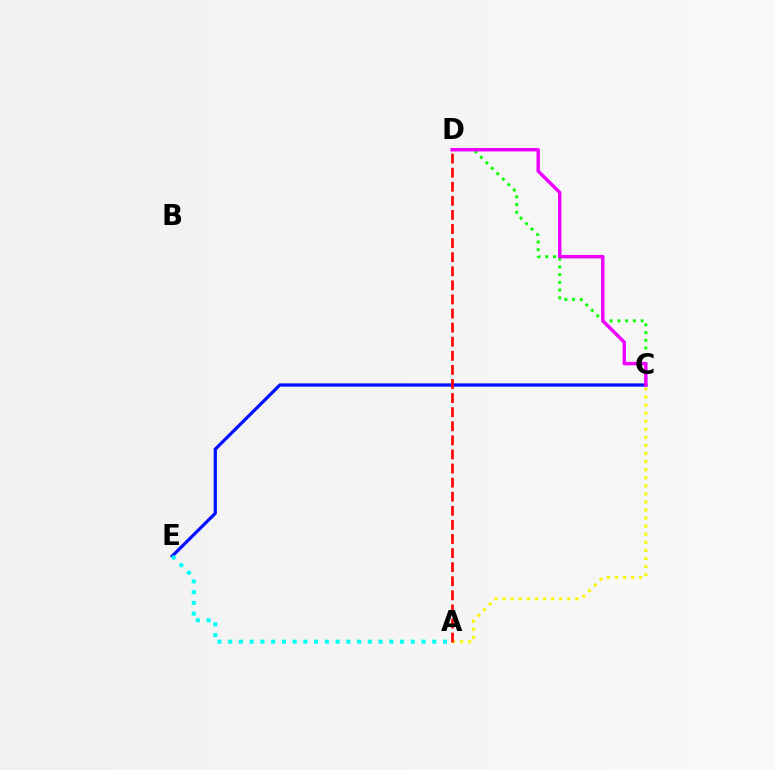{('C', 'D'): [{'color': '#08ff00', 'line_style': 'dotted', 'thickness': 2.1}, {'color': '#ee00ff', 'line_style': 'solid', 'thickness': 2.48}], ('C', 'E'): [{'color': '#0010ff', 'line_style': 'solid', 'thickness': 2.33}], ('A', 'C'): [{'color': '#fcf500', 'line_style': 'dotted', 'thickness': 2.19}], ('A', 'D'): [{'color': '#ff0000', 'line_style': 'dashed', 'thickness': 1.91}], ('A', 'E'): [{'color': '#00fff6', 'line_style': 'dotted', 'thickness': 2.92}]}